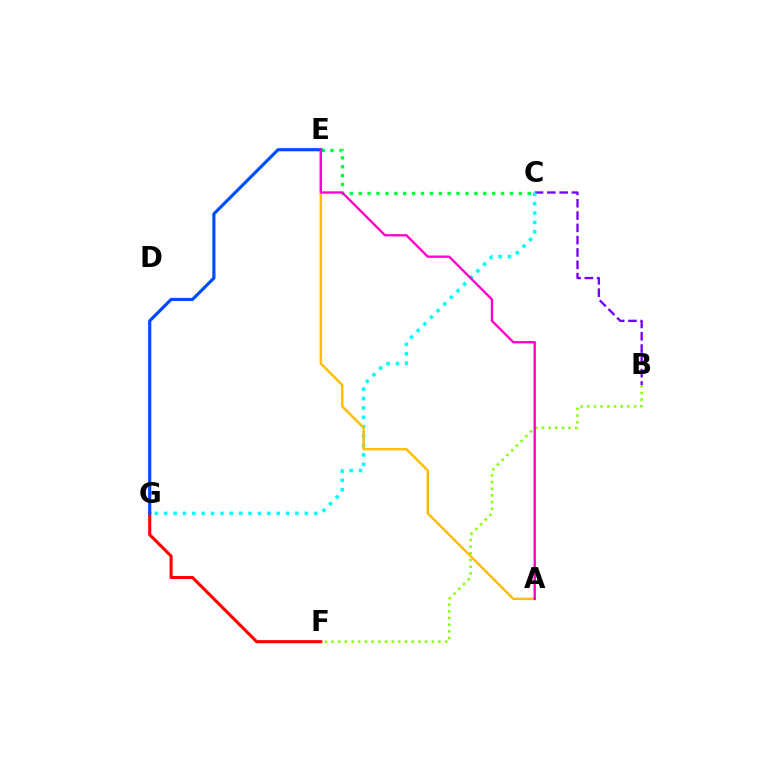{('F', 'G'): [{'color': '#ff0000', 'line_style': 'solid', 'thickness': 2.21}], ('B', 'C'): [{'color': '#7200ff', 'line_style': 'dashed', 'thickness': 1.67}], ('C', 'E'): [{'color': '#00ff39', 'line_style': 'dotted', 'thickness': 2.42}], ('C', 'G'): [{'color': '#00fff6', 'line_style': 'dotted', 'thickness': 2.55}], ('B', 'F'): [{'color': '#84ff00', 'line_style': 'dotted', 'thickness': 1.82}], ('A', 'E'): [{'color': '#ffbd00', 'line_style': 'solid', 'thickness': 1.74}, {'color': '#ff00cf', 'line_style': 'solid', 'thickness': 1.69}], ('E', 'G'): [{'color': '#004bff', 'line_style': 'solid', 'thickness': 2.27}]}